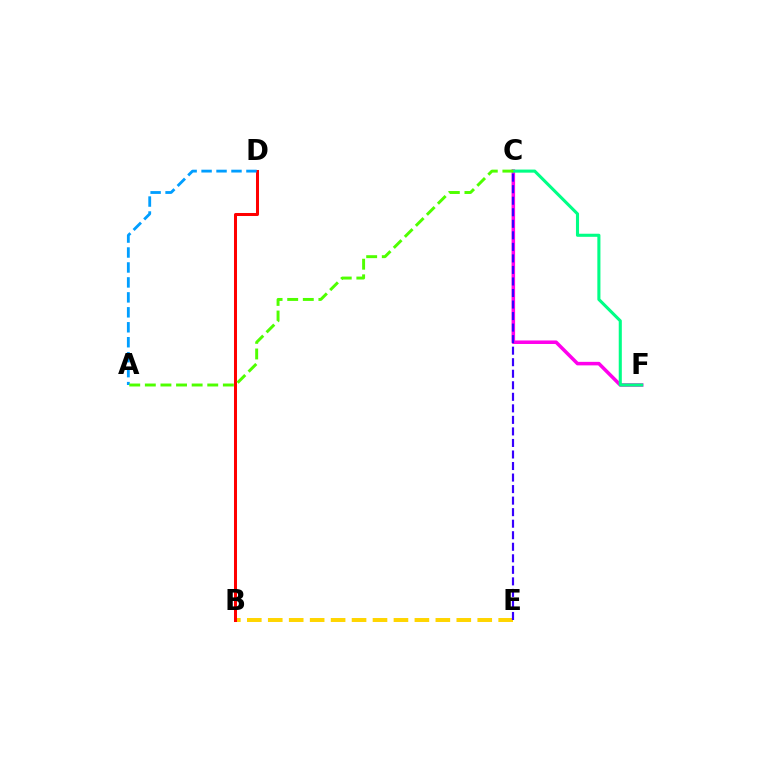{('B', 'E'): [{'color': '#ffd500', 'line_style': 'dashed', 'thickness': 2.85}], ('C', 'F'): [{'color': '#ff00ed', 'line_style': 'solid', 'thickness': 2.54}, {'color': '#00ff86', 'line_style': 'solid', 'thickness': 2.22}], ('B', 'D'): [{'color': '#ff0000', 'line_style': 'solid', 'thickness': 2.17}], ('A', 'D'): [{'color': '#009eff', 'line_style': 'dashed', 'thickness': 2.03}], ('C', 'E'): [{'color': '#3700ff', 'line_style': 'dashed', 'thickness': 1.57}], ('A', 'C'): [{'color': '#4fff00', 'line_style': 'dashed', 'thickness': 2.12}]}